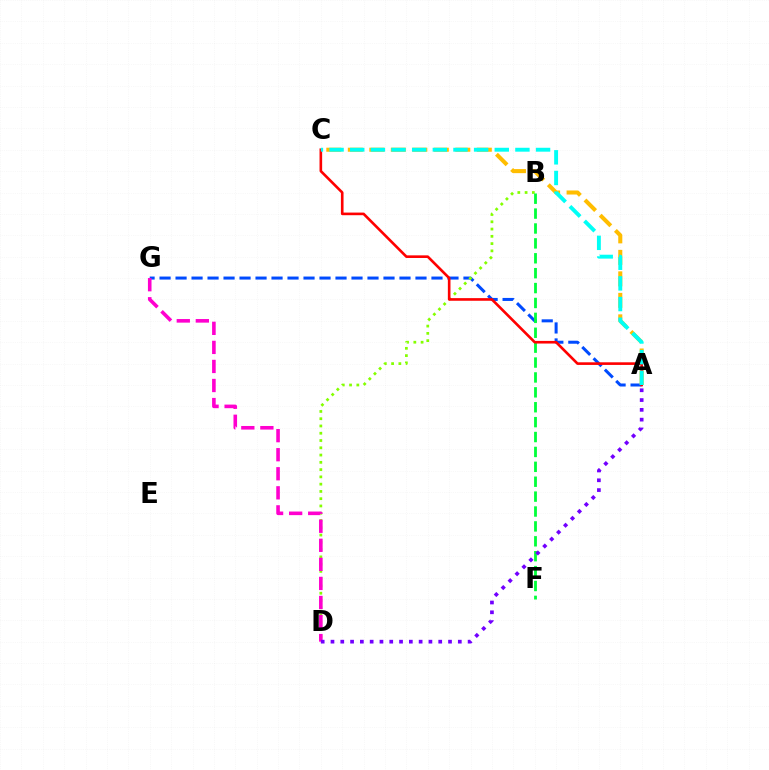{('A', 'G'): [{'color': '#004bff', 'line_style': 'dashed', 'thickness': 2.17}], ('A', 'C'): [{'color': '#ffbd00', 'line_style': 'dashed', 'thickness': 2.92}, {'color': '#ff0000', 'line_style': 'solid', 'thickness': 1.89}, {'color': '#00fff6', 'line_style': 'dashed', 'thickness': 2.81}], ('B', 'D'): [{'color': '#84ff00', 'line_style': 'dotted', 'thickness': 1.98}], ('B', 'F'): [{'color': '#00ff39', 'line_style': 'dashed', 'thickness': 2.02}], ('D', 'G'): [{'color': '#ff00cf', 'line_style': 'dashed', 'thickness': 2.59}], ('A', 'D'): [{'color': '#7200ff', 'line_style': 'dotted', 'thickness': 2.66}]}